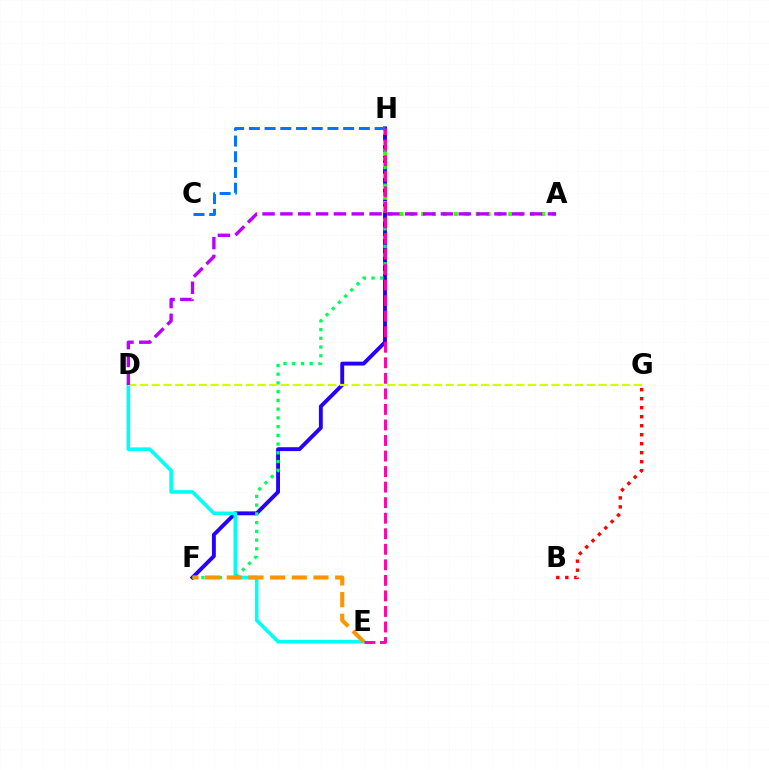{('F', 'H'): [{'color': '#2500ff', 'line_style': 'solid', 'thickness': 2.8}, {'color': '#00ff5c', 'line_style': 'dotted', 'thickness': 2.37}], ('D', 'E'): [{'color': '#00fff6', 'line_style': 'solid', 'thickness': 2.6}], ('E', 'F'): [{'color': '#ff9400', 'line_style': 'dashed', 'thickness': 2.94}], ('A', 'H'): [{'color': '#3dff00', 'line_style': 'dotted', 'thickness': 2.96}], ('B', 'G'): [{'color': '#ff0000', 'line_style': 'dotted', 'thickness': 2.45}], ('D', 'G'): [{'color': '#d1ff00', 'line_style': 'dashed', 'thickness': 1.6}], ('C', 'H'): [{'color': '#0074ff', 'line_style': 'dashed', 'thickness': 2.13}], ('E', 'H'): [{'color': '#ff00ac', 'line_style': 'dashed', 'thickness': 2.11}], ('A', 'D'): [{'color': '#b900ff', 'line_style': 'dashed', 'thickness': 2.42}]}